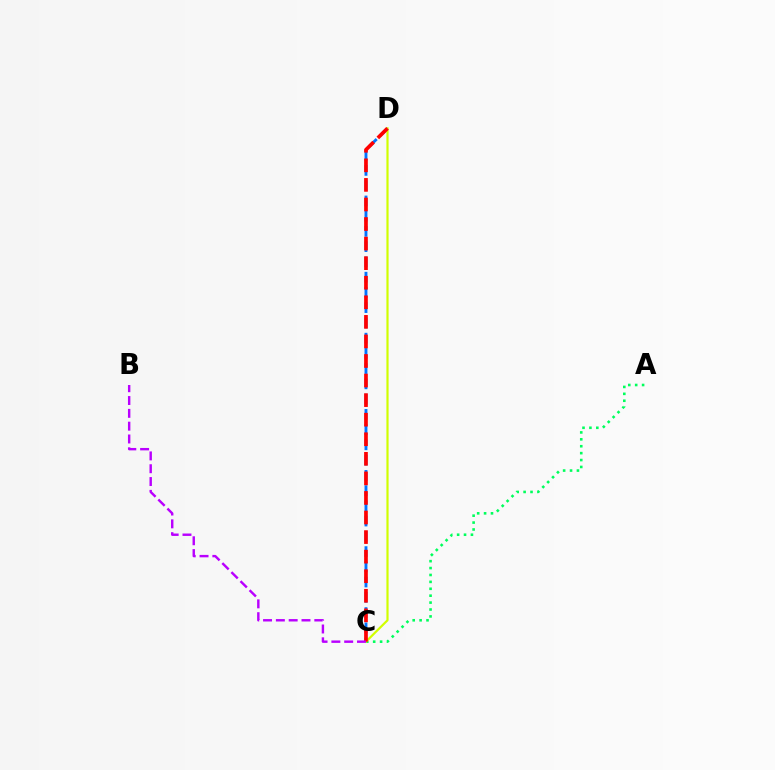{('A', 'C'): [{'color': '#00ff5c', 'line_style': 'dotted', 'thickness': 1.88}], ('C', 'D'): [{'color': '#0074ff', 'line_style': 'dashed', 'thickness': 2.07}, {'color': '#d1ff00', 'line_style': 'solid', 'thickness': 1.58}, {'color': '#ff0000', 'line_style': 'dashed', 'thickness': 2.66}], ('B', 'C'): [{'color': '#b900ff', 'line_style': 'dashed', 'thickness': 1.74}]}